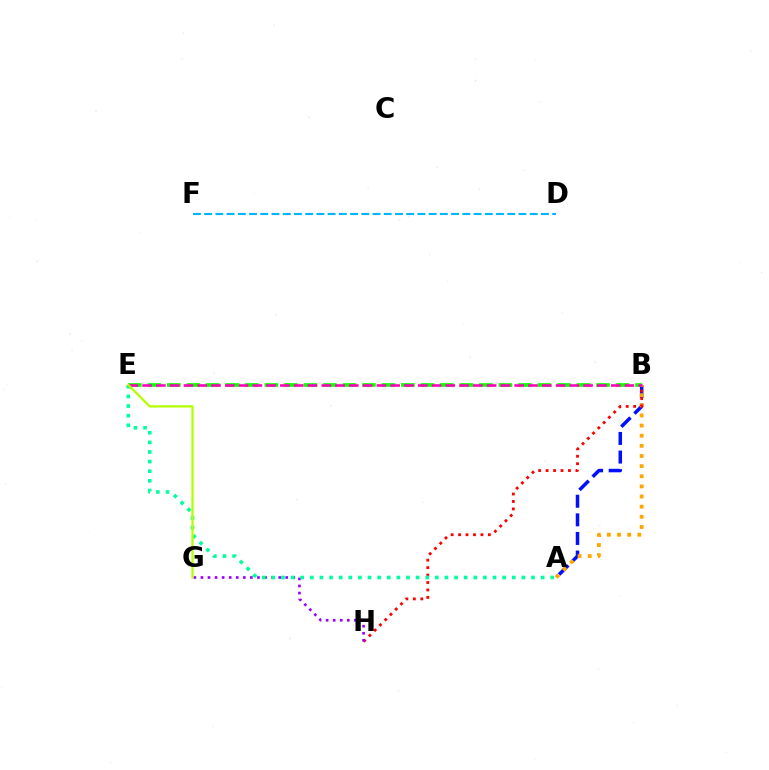{('A', 'B'): [{'color': '#0010ff', 'line_style': 'dashed', 'thickness': 2.53}, {'color': '#ffa500', 'line_style': 'dotted', 'thickness': 2.75}], ('B', 'E'): [{'color': '#08ff00', 'line_style': 'dashed', 'thickness': 2.65}, {'color': '#ff00bd', 'line_style': 'dashed', 'thickness': 1.87}], ('D', 'F'): [{'color': '#00b5ff', 'line_style': 'dashed', 'thickness': 1.52}], ('B', 'H'): [{'color': '#ff0000', 'line_style': 'dotted', 'thickness': 2.02}], ('G', 'H'): [{'color': '#9b00ff', 'line_style': 'dotted', 'thickness': 1.92}], ('A', 'E'): [{'color': '#00ff9d', 'line_style': 'dotted', 'thickness': 2.61}], ('E', 'G'): [{'color': '#b3ff00', 'line_style': 'solid', 'thickness': 1.62}]}